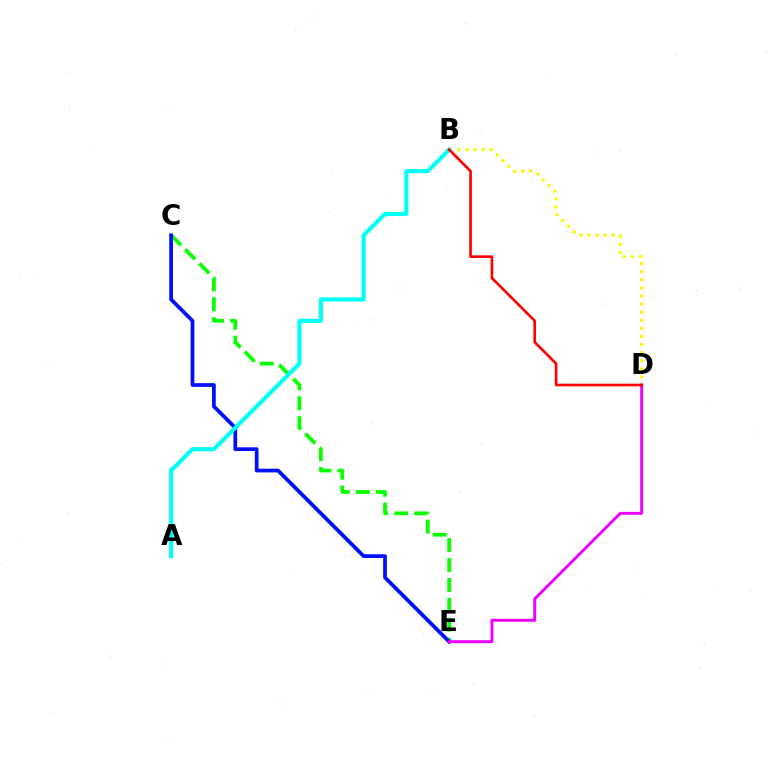{('C', 'E'): [{'color': '#08ff00', 'line_style': 'dashed', 'thickness': 2.71}, {'color': '#0010ff', 'line_style': 'solid', 'thickness': 2.69}], ('B', 'D'): [{'color': '#fcf500', 'line_style': 'dotted', 'thickness': 2.2}, {'color': '#ff0000', 'line_style': 'solid', 'thickness': 1.9}], ('D', 'E'): [{'color': '#ee00ff', 'line_style': 'solid', 'thickness': 2.11}], ('A', 'B'): [{'color': '#00fff6', 'line_style': 'solid', 'thickness': 2.97}]}